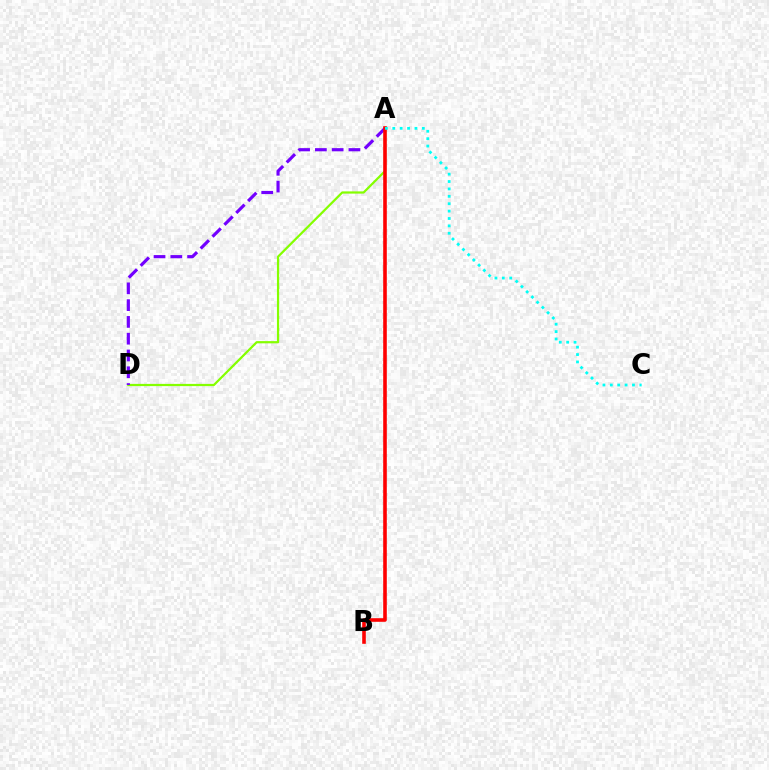{('A', 'D'): [{'color': '#84ff00', 'line_style': 'solid', 'thickness': 1.6}, {'color': '#7200ff', 'line_style': 'dashed', 'thickness': 2.28}], ('A', 'B'): [{'color': '#ff0000', 'line_style': 'solid', 'thickness': 2.59}], ('A', 'C'): [{'color': '#00fff6', 'line_style': 'dotted', 'thickness': 2.01}]}